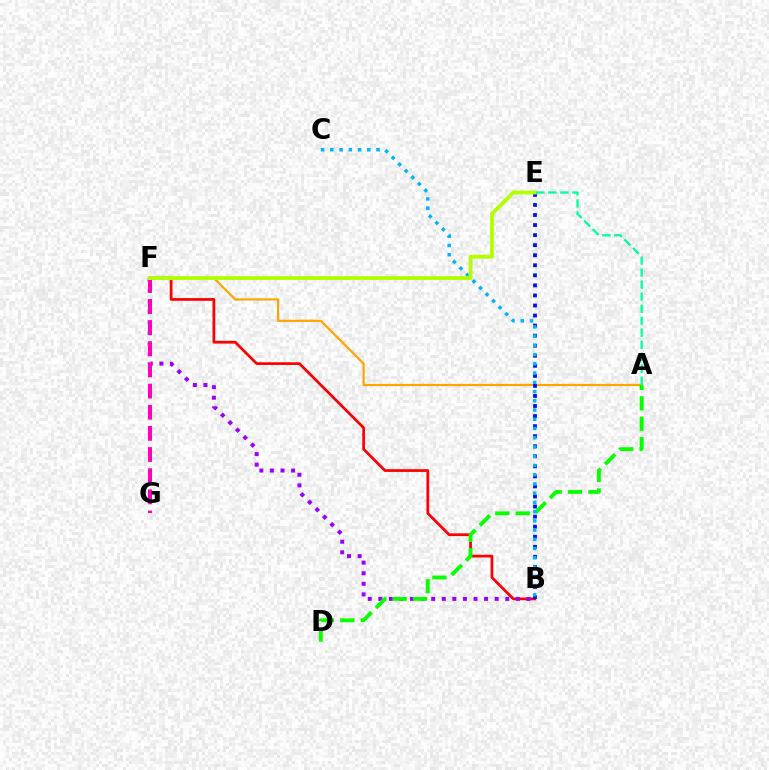{('B', 'F'): [{'color': '#ff0000', 'line_style': 'solid', 'thickness': 1.97}, {'color': '#9b00ff', 'line_style': 'dotted', 'thickness': 2.87}], ('F', 'G'): [{'color': '#ff00bd', 'line_style': 'dashed', 'thickness': 2.87}], ('A', 'F'): [{'color': '#ffa500', 'line_style': 'solid', 'thickness': 1.58}], ('A', 'D'): [{'color': '#08ff00', 'line_style': 'dashed', 'thickness': 2.77}], ('B', 'E'): [{'color': '#0010ff', 'line_style': 'dotted', 'thickness': 2.73}], ('B', 'C'): [{'color': '#00b5ff', 'line_style': 'dotted', 'thickness': 2.51}], ('E', 'F'): [{'color': '#b3ff00', 'line_style': 'solid', 'thickness': 2.75}], ('A', 'E'): [{'color': '#00ff9d', 'line_style': 'dashed', 'thickness': 1.63}]}